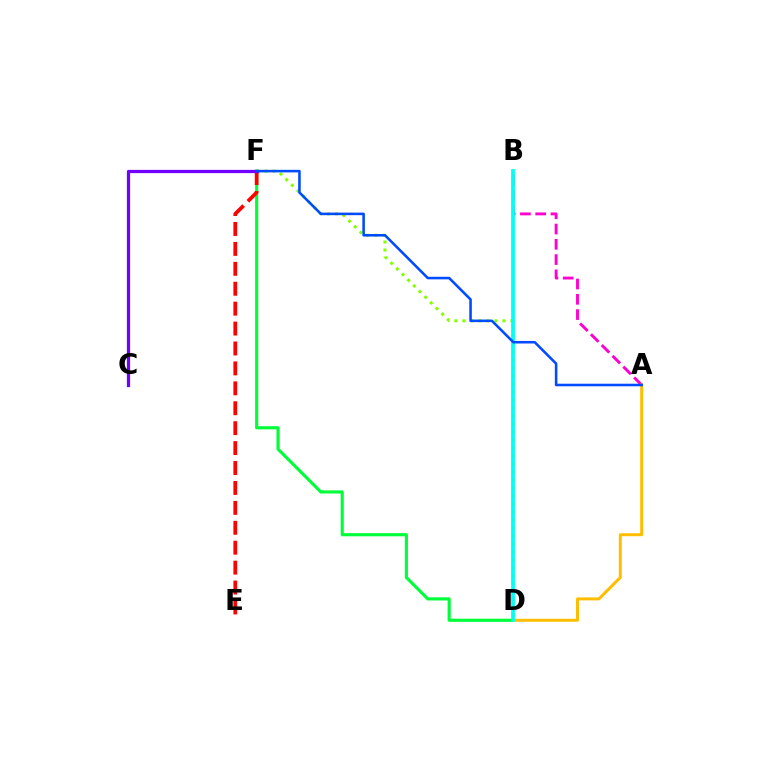{('A', 'B'): [{'color': '#ff00cf', 'line_style': 'dashed', 'thickness': 2.08}], ('D', 'F'): [{'color': '#00ff39', 'line_style': 'solid', 'thickness': 2.26}, {'color': '#84ff00', 'line_style': 'dotted', 'thickness': 2.18}], ('A', 'D'): [{'color': '#ffbd00', 'line_style': 'solid', 'thickness': 2.15}], ('B', 'D'): [{'color': '#00fff6', 'line_style': 'solid', 'thickness': 2.7}], ('E', 'F'): [{'color': '#ff0000', 'line_style': 'dashed', 'thickness': 2.71}], ('C', 'F'): [{'color': '#7200ff', 'line_style': 'solid', 'thickness': 2.34}], ('A', 'F'): [{'color': '#004bff', 'line_style': 'solid', 'thickness': 1.84}]}